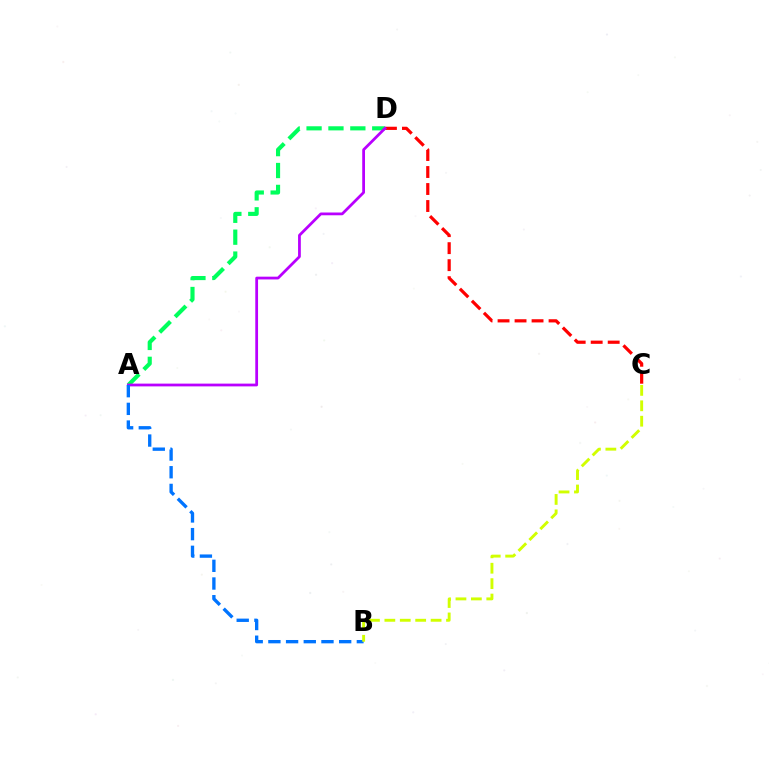{('C', 'D'): [{'color': '#ff0000', 'line_style': 'dashed', 'thickness': 2.31}], ('A', 'D'): [{'color': '#00ff5c', 'line_style': 'dashed', 'thickness': 2.97}, {'color': '#b900ff', 'line_style': 'solid', 'thickness': 1.99}], ('A', 'B'): [{'color': '#0074ff', 'line_style': 'dashed', 'thickness': 2.4}], ('B', 'C'): [{'color': '#d1ff00', 'line_style': 'dashed', 'thickness': 2.09}]}